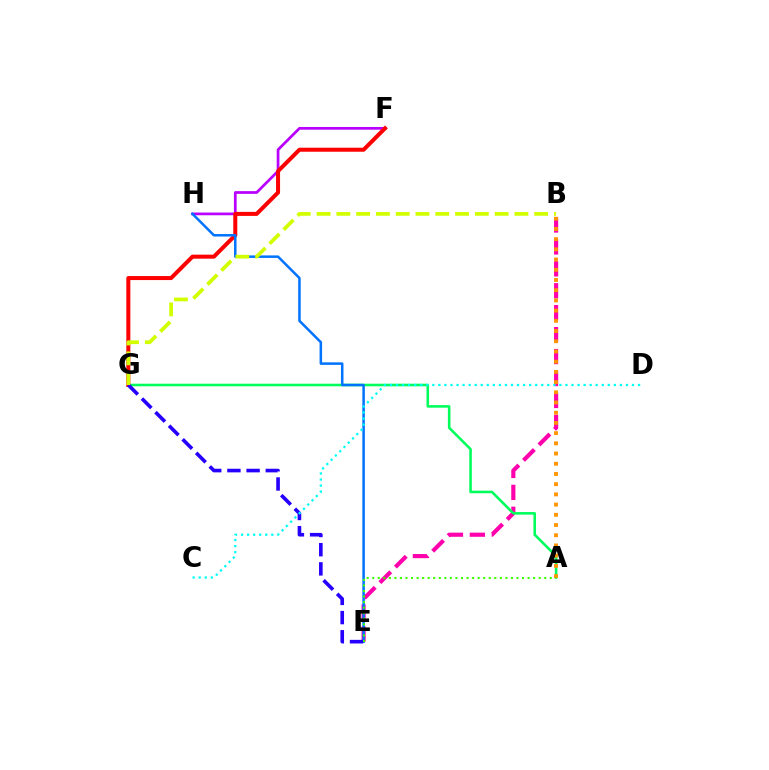{('F', 'H'): [{'color': '#b900ff', 'line_style': 'solid', 'thickness': 1.96}], ('B', 'E'): [{'color': '#ff00ac', 'line_style': 'dashed', 'thickness': 2.98}], ('A', 'G'): [{'color': '#00ff5c', 'line_style': 'solid', 'thickness': 1.86}], ('F', 'G'): [{'color': '#ff0000', 'line_style': 'solid', 'thickness': 2.89}], ('E', 'H'): [{'color': '#0074ff', 'line_style': 'solid', 'thickness': 1.81}], ('E', 'G'): [{'color': '#2500ff', 'line_style': 'dashed', 'thickness': 2.61}], ('B', 'G'): [{'color': '#d1ff00', 'line_style': 'dashed', 'thickness': 2.69}], ('A', 'B'): [{'color': '#ff9400', 'line_style': 'dotted', 'thickness': 2.77}], ('C', 'D'): [{'color': '#00fff6', 'line_style': 'dotted', 'thickness': 1.64}], ('A', 'E'): [{'color': '#3dff00', 'line_style': 'dotted', 'thickness': 1.51}]}